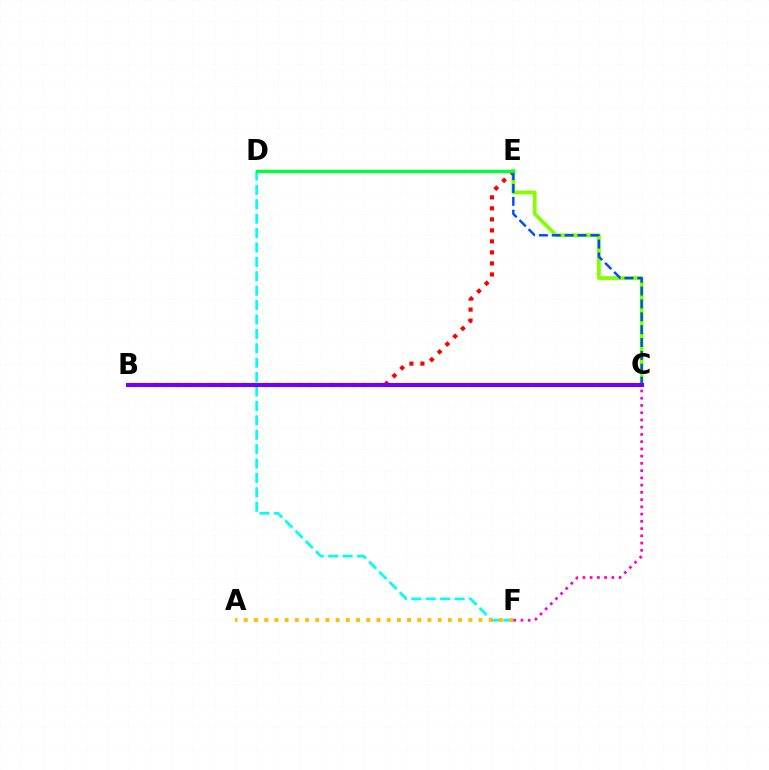{('C', 'E'): [{'color': '#84ff00', 'line_style': 'solid', 'thickness': 2.71}, {'color': '#004bff', 'line_style': 'dashed', 'thickness': 1.75}], ('B', 'E'): [{'color': '#ff0000', 'line_style': 'dotted', 'thickness': 2.99}], ('D', 'F'): [{'color': '#00fff6', 'line_style': 'dashed', 'thickness': 1.96}], ('C', 'F'): [{'color': '#ff00cf', 'line_style': 'dotted', 'thickness': 1.97}], ('D', 'E'): [{'color': '#00ff39', 'line_style': 'solid', 'thickness': 2.41}], ('A', 'F'): [{'color': '#ffbd00', 'line_style': 'dotted', 'thickness': 2.77}], ('B', 'C'): [{'color': '#7200ff', 'line_style': 'solid', 'thickness': 2.92}]}